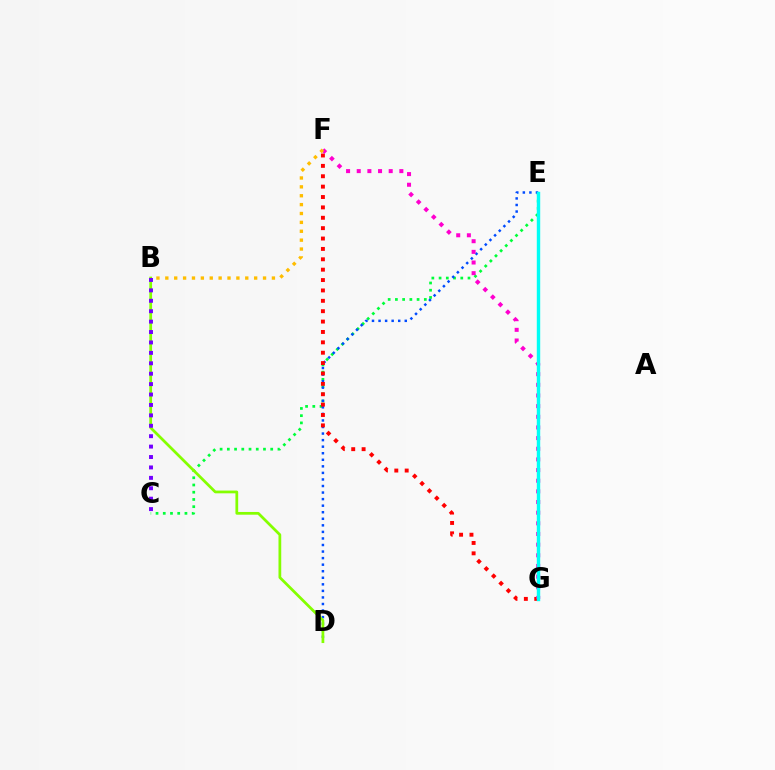{('C', 'E'): [{'color': '#00ff39', 'line_style': 'dotted', 'thickness': 1.96}], ('D', 'E'): [{'color': '#004bff', 'line_style': 'dotted', 'thickness': 1.78}], ('B', 'D'): [{'color': '#84ff00', 'line_style': 'solid', 'thickness': 1.98}], ('F', 'G'): [{'color': '#ff0000', 'line_style': 'dotted', 'thickness': 2.82}, {'color': '#ff00cf', 'line_style': 'dotted', 'thickness': 2.9}], ('B', 'C'): [{'color': '#7200ff', 'line_style': 'dotted', 'thickness': 2.83}], ('E', 'G'): [{'color': '#00fff6', 'line_style': 'solid', 'thickness': 2.46}], ('B', 'F'): [{'color': '#ffbd00', 'line_style': 'dotted', 'thickness': 2.41}]}